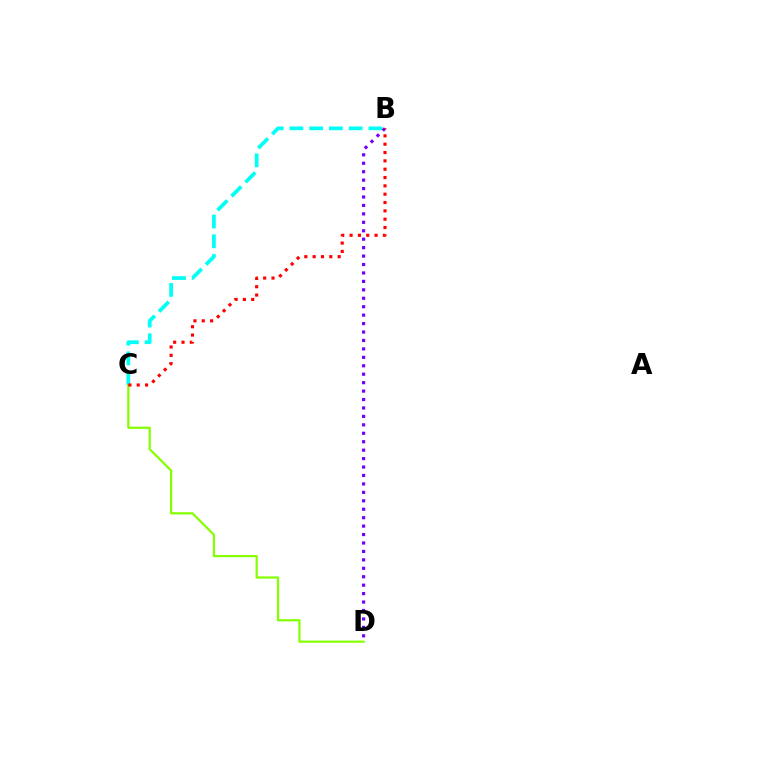{('B', 'C'): [{'color': '#00fff6', 'line_style': 'dashed', 'thickness': 2.68}, {'color': '#ff0000', 'line_style': 'dotted', 'thickness': 2.26}], ('B', 'D'): [{'color': '#7200ff', 'line_style': 'dotted', 'thickness': 2.29}], ('C', 'D'): [{'color': '#84ff00', 'line_style': 'solid', 'thickness': 1.59}]}